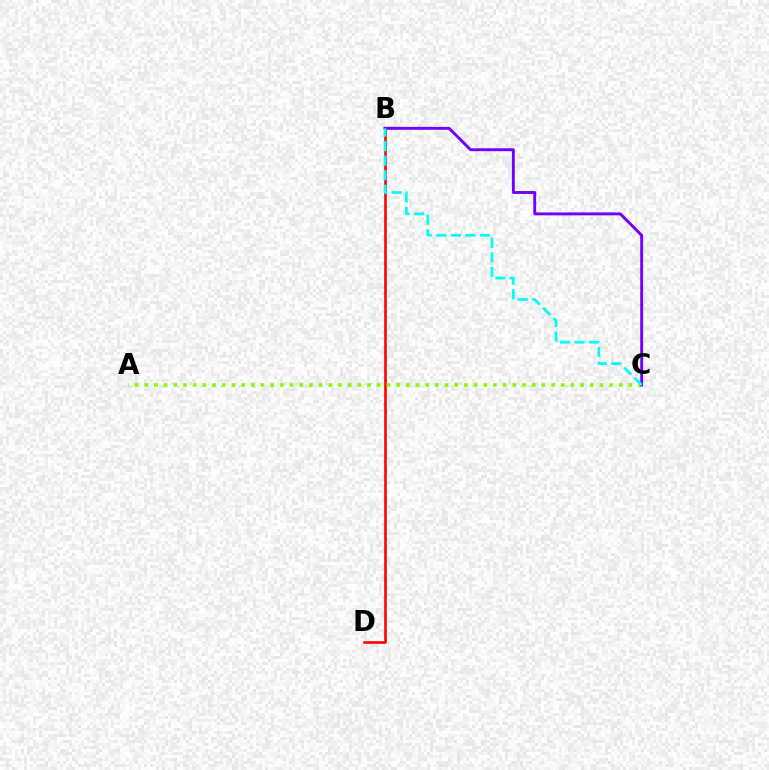{('B', 'D'): [{'color': '#ff0000', 'line_style': 'solid', 'thickness': 1.88}], ('A', 'C'): [{'color': '#84ff00', 'line_style': 'dotted', 'thickness': 2.63}], ('B', 'C'): [{'color': '#7200ff', 'line_style': 'solid', 'thickness': 2.09}, {'color': '#00fff6', 'line_style': 'dashed', 'thickness': 1.98}]}